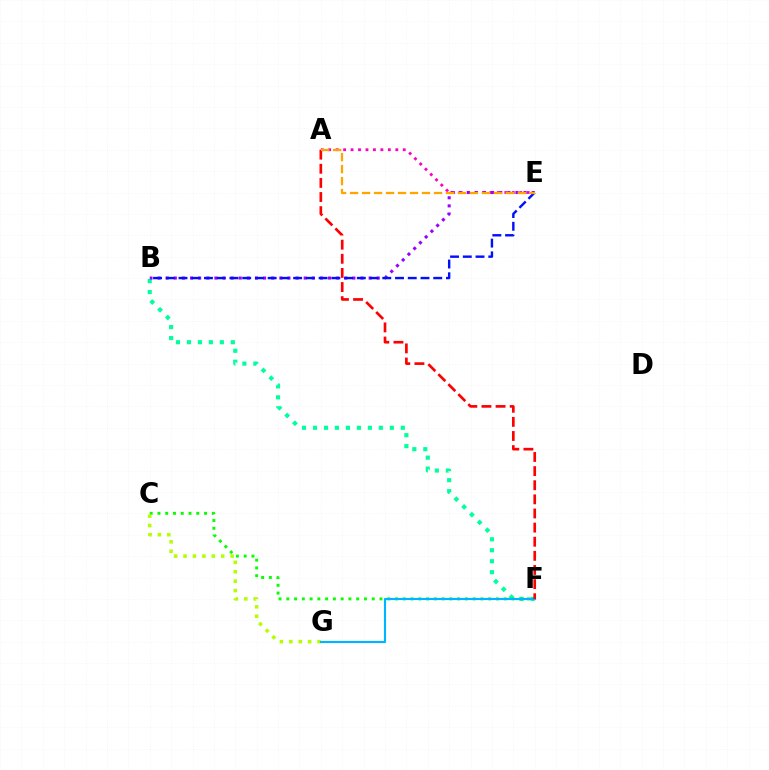{('B', 'F'): [{'color': '#00ff9d', 'line_style': 'dotted', 'thickness': 2.98}], ('C', 'F'): [{'color': '#08ff00', 'line_style': 'dotted', 'thickness': 2.11}], ('A', 'E'): [{'color': '#ff00bd', 'line_style': 'dotted', 'thickness': 2.03}, {'color': '#ffa500', 'line_style': 'dashed', 'thickness': 1.63}], ('B', 'E'): [{'color': '#9b00ff', 'line_style': 'dotted', 'thickness': 2.21}, {'color': '#0010ff', 'line_style': 'dashed', 'thickness': 1.73}], ('C', 'G'): [{'color': '#b3ff00', 'line_style': 'dotted', 'thickness': 2.56}], ('F', 'G'): [{'color': '#00b5ff', 'line_style': 'solid', 'thickness': 1.54}], ('A', 'F'): [{'color': '#ff0000', 'line_style': 'dashed', 'thickness': 1.92}]}